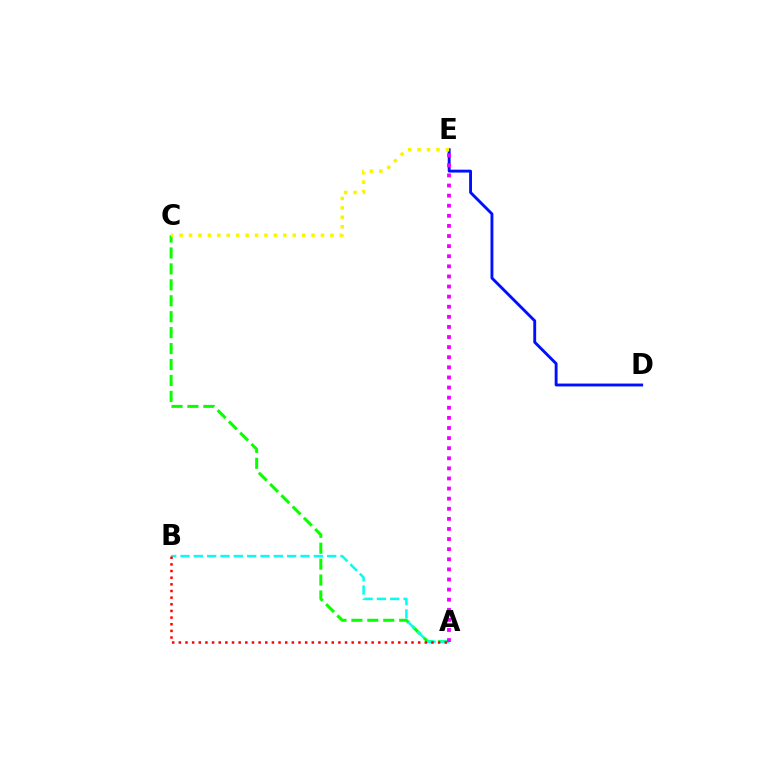{('A', 'C'): [{'color': '#08ff00', 'line_style': 'dashed', 'thickness': 2.16}], ('A', 'B'): [{'color': '#00fff6', 'line_style': 'dashed', 'thickness': 1.81}, {'color': '#ff0000', 'line_style': 'dotted', 'thickness': 1.81}], ('D', 'E'): [{'color': '#0010ff', 'line_style': 'solid', 'thickness': 2.07}], ('C', 'E'): [{'color': '#fcf500', 'line_style': 'dotted', 'thickness': 2.56}], ('A', 'E'): [{'color': '#ee00ff', 'line_style': 'dotted', 'thickness': 2.74}]}